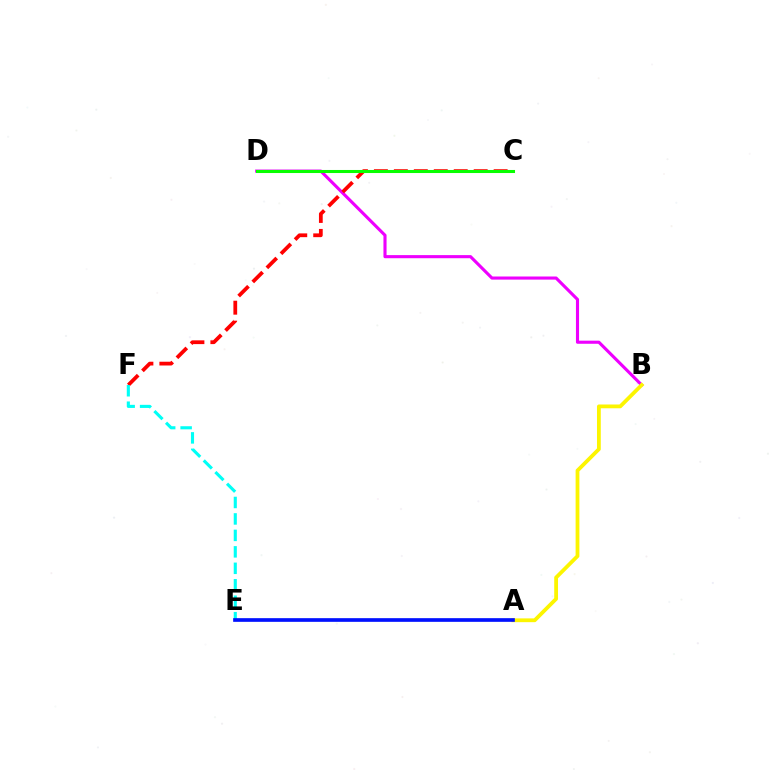{('B', 'D'): [{'color': '#ee00ff', 'line_style': 'solid', 'thickness': 2.24}], ('C', 'F'): [{'color': '#ff0000', 'line_style': 'dashed', 'thickness': 2.71}], ('C', 'D'): [{'color': '#08ff00', 'line_style': 'solid', 'thickness': 2.2}], ('E', 'F'): [{'color': '#00fff6', 'line_style': 'dashed', 'thickness': 2.24}], ('A', 'B'): [{'color': '#fcf500', 'line_style': 'solid', 'thickness': 2.72}], ('A', 'E'): [{'color': '#0010ff', 'line_style': 'solid', 'thickness': 2.64}]}